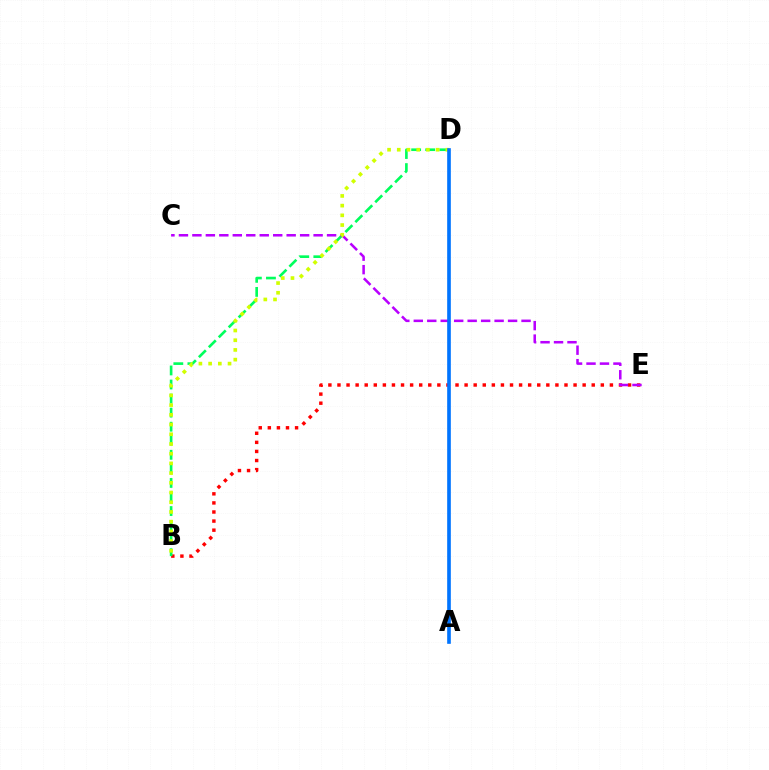{('B', 'E'): [{'color': '#ff0000', 'line_style': 'dotted', 'thickness': 2.47}], ('B', 'D'): [{'color': '#00ff5c', 'line_style': 'dashed', 'thickness': 1.91}, {'color': '#d1ff00', 'line_style': 'dotted', 'thickness': 2.64}], ('C', 'E'): [{'color': '#b900ff', 'line_style': 'dashed', 'thickness': 1.83}], ('A', 'D'): [{'color': '#0074ff', 'line_style': 'solid', 'thickness': 2.63}]}